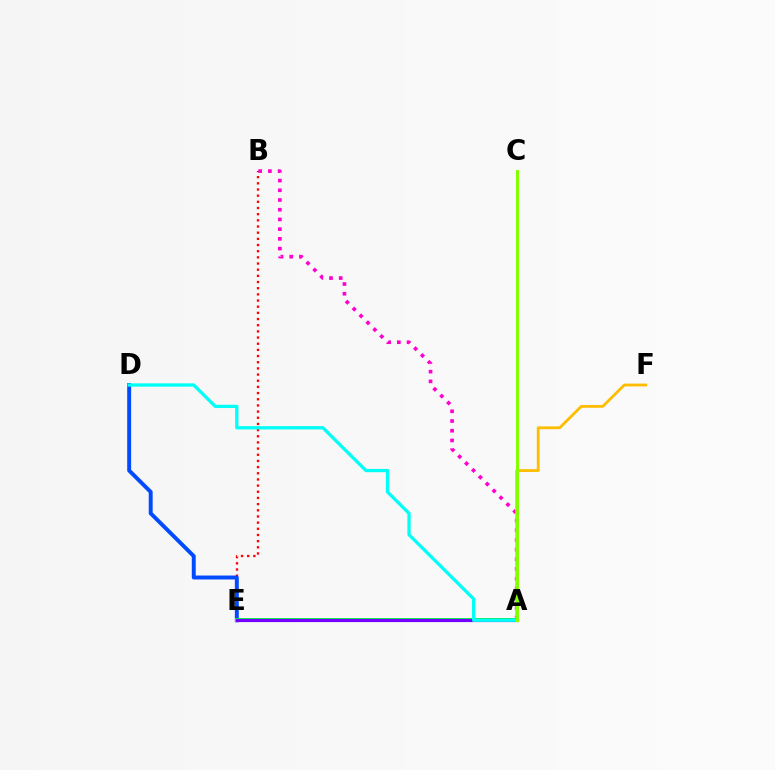{('B', 'E'): [{'color': '#ff0000', 'line_style': 'dotted', 'thickness': 1.68}], ('D', 'E'): [{'color': '#004bff', 'line_style': 'solid', 'thickness': 2.83}], ('A', 'B'): [{'color': '#ff00cf', 'line_style': 'dotted', 'thickness': 2.64}], ('A', 'E'): [{'color': '#00ff39', 'line_style': 'solid', 'thickness': 2.8}, {'color': '#7200ff', 'line_style': 'solid', 'thickness': 2.29}], ('A', 'F'): [{'color': '#ffbd00', 'line_style': 'solid', 'thickness': 2.02}], ('A', 'D'): [{'color': '#00fff6', 'line_style': 'solid', 'thickness': 2.36}], ('A', 'C'): [{'color': '#84ff00', 'line_style': 'solid', 'thickness': 2.15}]}